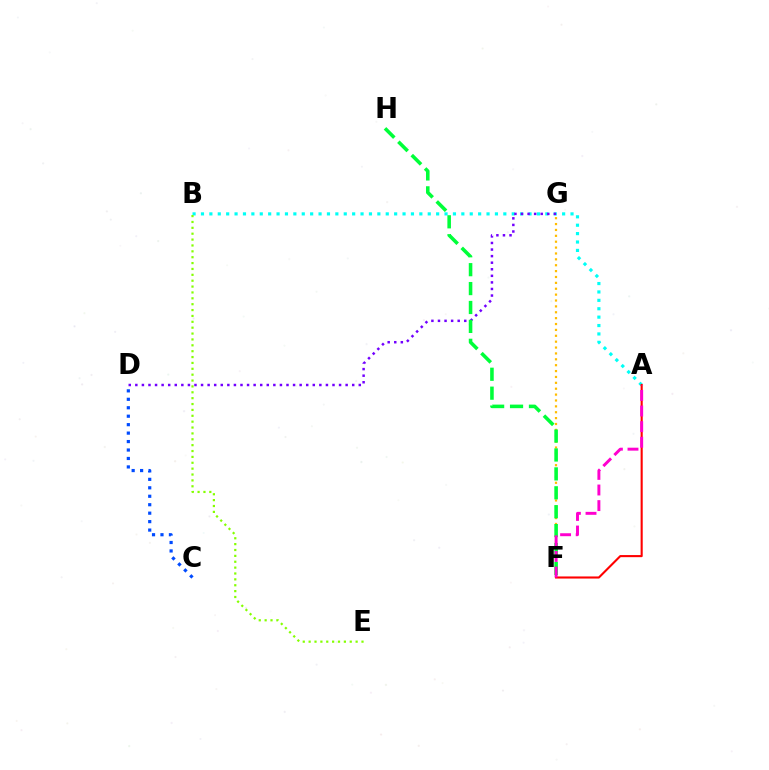{('A', 'B'): [{'color': '#00fff6', 'line_style': 'dotted', 'thickness': 2.28}], ('D', 'G'): [{'color': '#7200ff', 'line_style': 'dotted', 'thickness': 1.79}], ('F', 'G'): [{'color': '#ffbd00', 'line_style': 'dotted', 'thickness': 1.6}], ('F', 'H'): [{'color': '#00ff39', 'line_style': 'dashed', 'thickness': 2.57}], ('C', 'D'): [{'color': '#004bff', 'line_style': 'dotted', 'thickness': 2.3}], ('A', 'F'): [{'color': '#ff0000', 'line_style': 'solid', 'thickness': 1.52}, {'color': '#ff00cf', 'line_style': 'dashed', 'thickness': 2.12}], ('B', 'E'): [{'color': '#84ff00', 'line_style': 'dotted', 'thickness': 1.6}]}